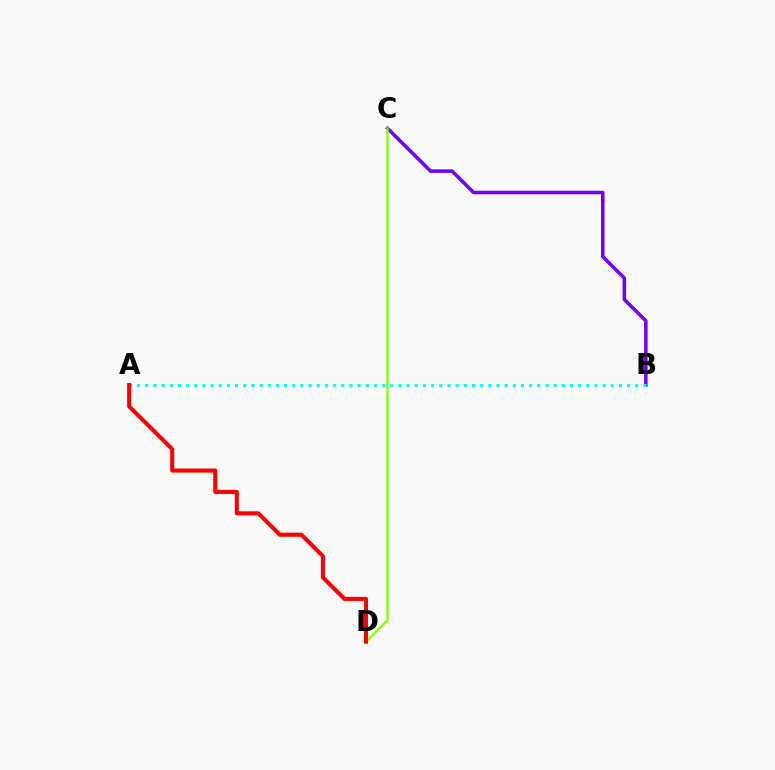{('B', 'C'): [{'color': '#7200ff', 'line_style': 'solid', 'thickness': 2.54}], ('A', 'B'): [{'color': '#00fff6', 'line_style': 'dotted', 'thickness': 2.22}], ('C', 'D'): [{'color': '#84ff00', 'line_style': 'solid', 'thickness': 1.64}], ('A', 'D'): [{'color': '#ff0000', 'line_style': 'solid', 'thickness': 2.93}]}